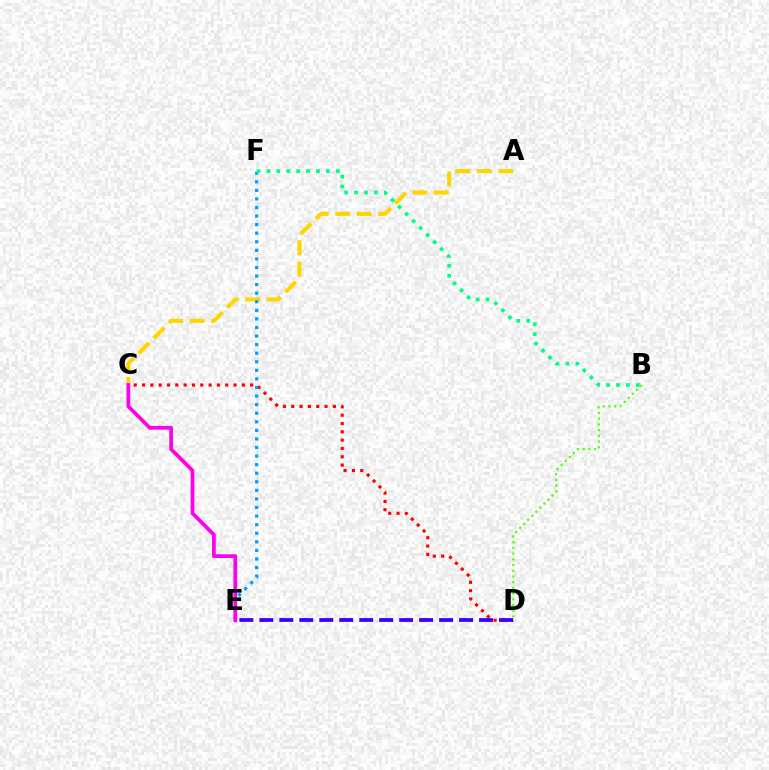{('C', 'D'): [{'color': '#ff0000', 'line_style': 'dotted', 'thickness': 2.26}], ('B', 'D'): [{'color': '#4fff00', 'line_style': 'dotted', 'thickness': 1.55}], ('A', 'C'): [{'color': '#ffd500', 'line_style': 'dashed', 'thickness': 2.92}], ('E', 'F'): [{'color': '#009eff', 'line_style': 'dotted', 'thickness': 2.33}], ('D', 'E'): [{'color': '#3700ff', 'line_style': 'dashed', 'thickness': 2.71}], ('C', 'E'): [{'color': '#ff00ed', 'line_style': 'solid', 'thickness': 2.69}], ('B', 'F'): [{'color': '#00ff86', 'line_style': 'dotted', 'thickness': 2.69}]}